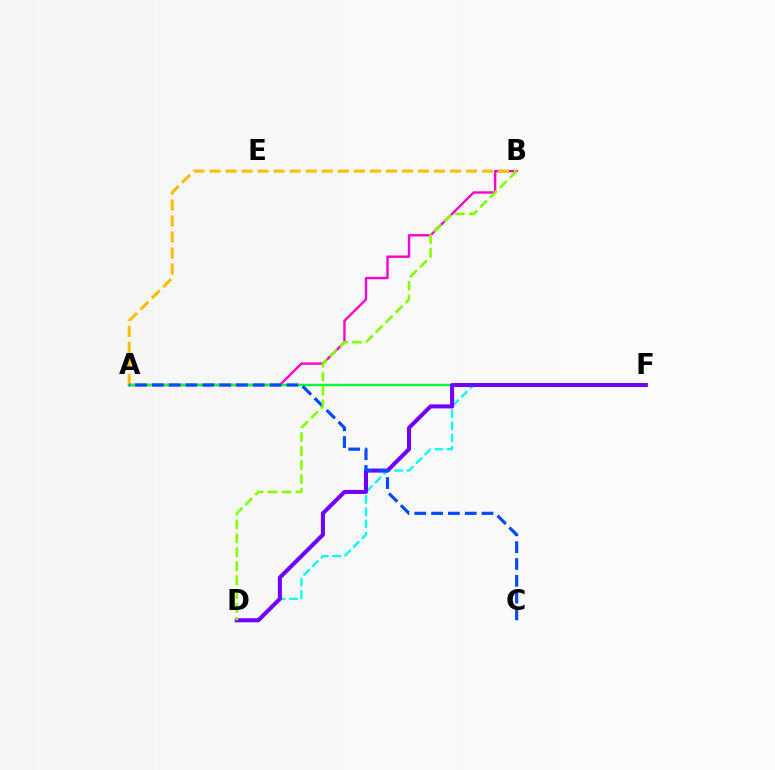{('A', 'F'): [{'color': '#ff0000', 'line_style': 'solid', 'thickness': 1.53}, {'color': '#00ff39', 'line_style': 'solid', 'thickness': 1.66}], ('A', 'B'): [{'color': '#ff00cf', 'line_style': 'solid', 'thickness': 1.71}, {'color': '#ffbd00', 'line_style': 'dashed', 'thickness': 2.18}], ('D', 'F'): [{'color': '#00fff6', 'line_style': 'dashed', 'thickness': 1.66}, {'color': '#7200ff', 'line_style': 'solid', 'thickness': 2.92}], ('A', 'C'): [{'color': '#004bff', 'line_style': 'dashed', 'thickness': 2.28}], ('B', 'D'): [{'color': '#84ff00', 'line_style': 'dashed', 'thickness': 1.89}]}